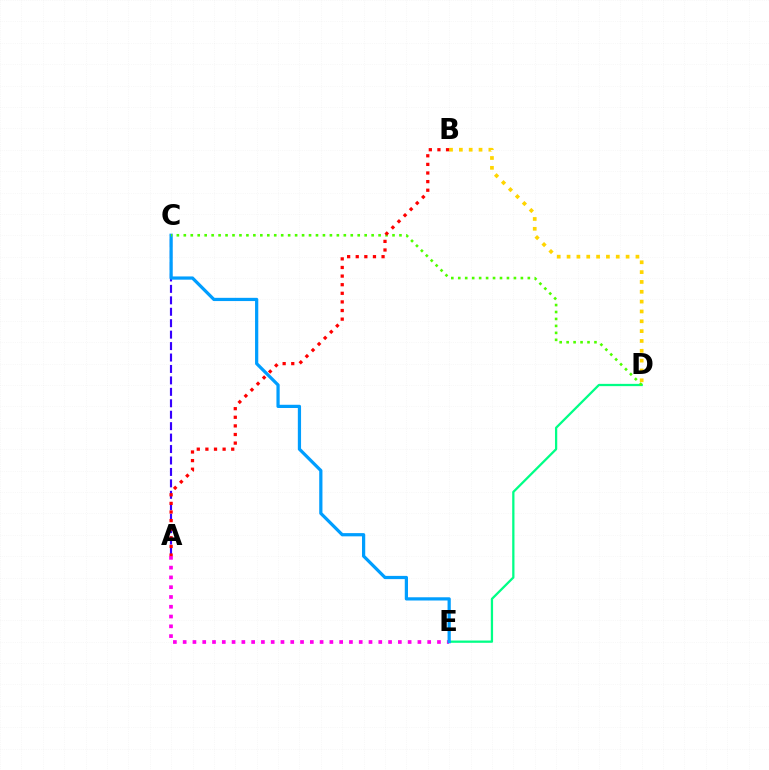{('B', 'D'): [{'color': '#ffd500', 'line_style': 'dotted', 'thickness': 2.67}], ('A', 'E'): [{'color': '#ff00ed', 'line_style': 'dotted', 'thickness': 2.66}], ('A', 'C'): [{'color': '#3700ff', 'line_style': 'dashed', 'thickness': 1.55}], ('D', 'E'): [{'color': '#00ff86', 'line_style': 'solid', 'thickness': 1.63}], ('C', 'E'): [{'color': '#009eff', 'line_style': 'solid', 'thickness': 2.32}], ('C', 'D'): [{'color': '#4fff00', 'line_style': 'dotted', 'thickness': 1.89}], ('A', 'B'): [{'color': '#ff0000', 'line_style': 'dotted', 'thickness': 2.34}]}